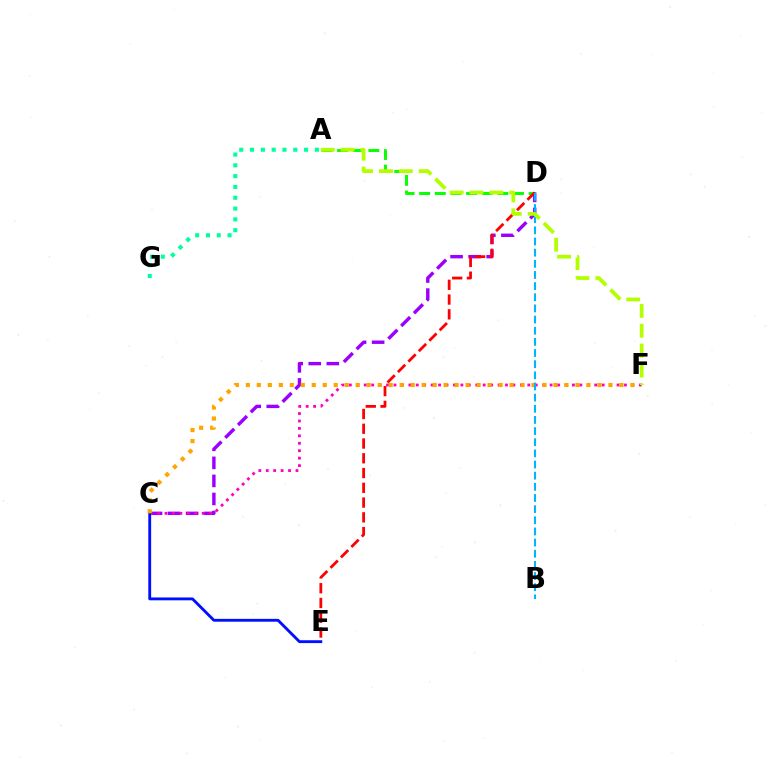{('A', 'D'): [{'color': '#08ff00', 'line_style': 'dashed', 'thickness': 2.12}], ('C', 'D'): [{'color': '#9b00ff', 'line_style': 'dashed', 'thickness': 2.45}], ('A', 'G'): [{'color': '#00ff9d', 'line_style': 'dotted', 'thickness': 2.94}], ('C', 'F'): [{'color': '#ff00bd', 'line_style': 'dotted', 'thickness': 2.02}, {'color': '#ffa500', 'line_style': 'dotted', 'thickness': 2.99}], ('C', 'E'): [{'color': '#0010ff', 'line_style': 'solid', 'thickness': 2.06}], ('D', 'E'): [{'color': '#ff0000', 'line_style': 'dashed', 'thickness': 2.01}], ('B', 'D'): [{'color': '#00b5ff', 'line_style': 'dashed', 'thickness': 1.51}], ('A', 'F'): [{'color': '#b3ff00', 'line_style': 'dashed', 'thickness': 2.7}]}